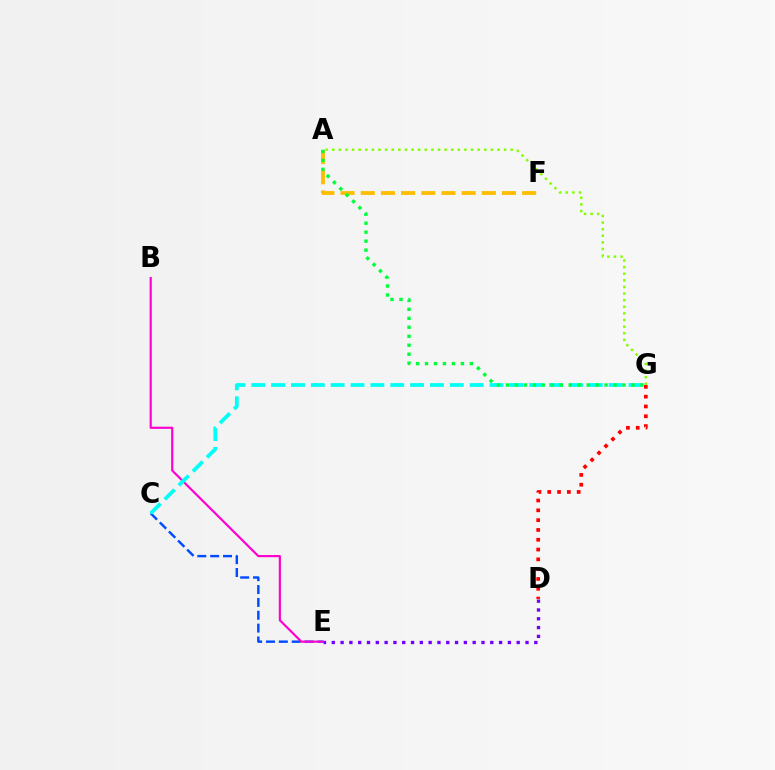{('D', 'E'): [{'color': '#7200ff', 'line_style': 'dotted', 'thickness': 2.39}], ('C', 'E'): [{'color': '#004bff', 'line_style': 'dashed', 'thickness': 1.75}], ('B', 'E'): [{'color': '#ff00cf', 'line_style': 'solid', 'thickness': 1.56}], ('C', 'G'): [{'color': '#00fff6', 'line_style': 'dashed', 'thickness': 2.7}], ('A', 'F'): [{'color': '#ffbd00', 'line_style': 'dashed', 'thickness': 2.74}], ('D', 'G'): [{'color': '#ff0000', 'line_style': 'dotted', 'thickness': 2.66}], ('A', 'G'): [{'color': '#00ff39', 'line_style': 'dotted', 'thickness': 2.44}, {'color': '#84ff00', 'line_style': 'dotted', 'thickness': 1.8}]}